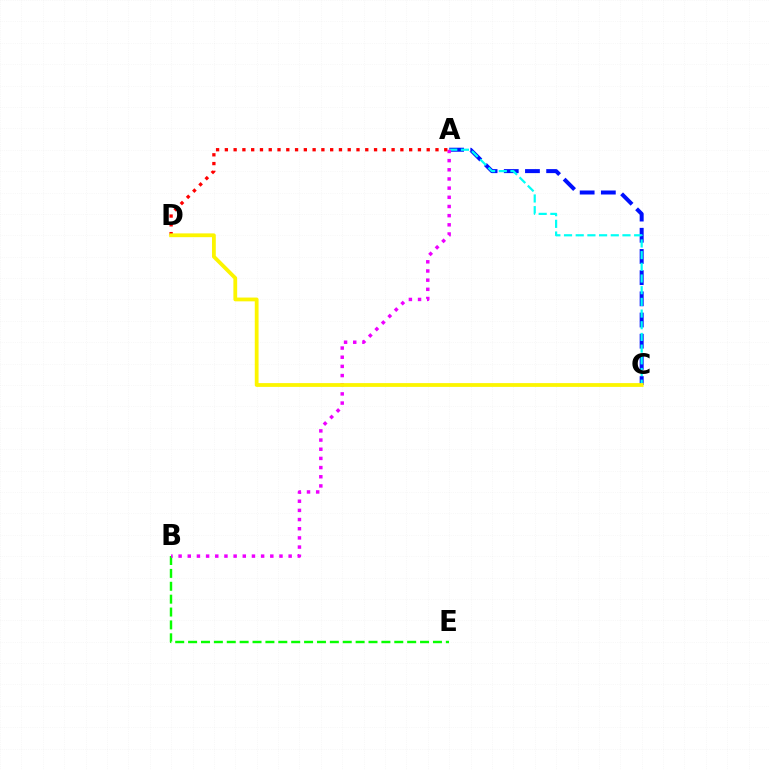{('A', 'C'): [{'color': '#0010ff', 'line_style': 'dashed', 'thickness': 2.88}, {'color': '#00fff6', 'line_style': 'dashed', 'thickness': 1.59}], ('B', 'E'): [{'color': '#08ff00', 'line_style': 'dashed', 'thickness': 1.75}], ('A', 'B'): [{'color': '#ee00ff', 'line_style': 'dotted', 'thickness': 2.49}], ('A', 'D'): [{'color': '#ff0000', 'line_style': 'dotted', 'thickness': 2.38}], ('C', 'D'): [{'color': '#fcf500', 'line_style': 'solid', 'thickness': 2.73}]}